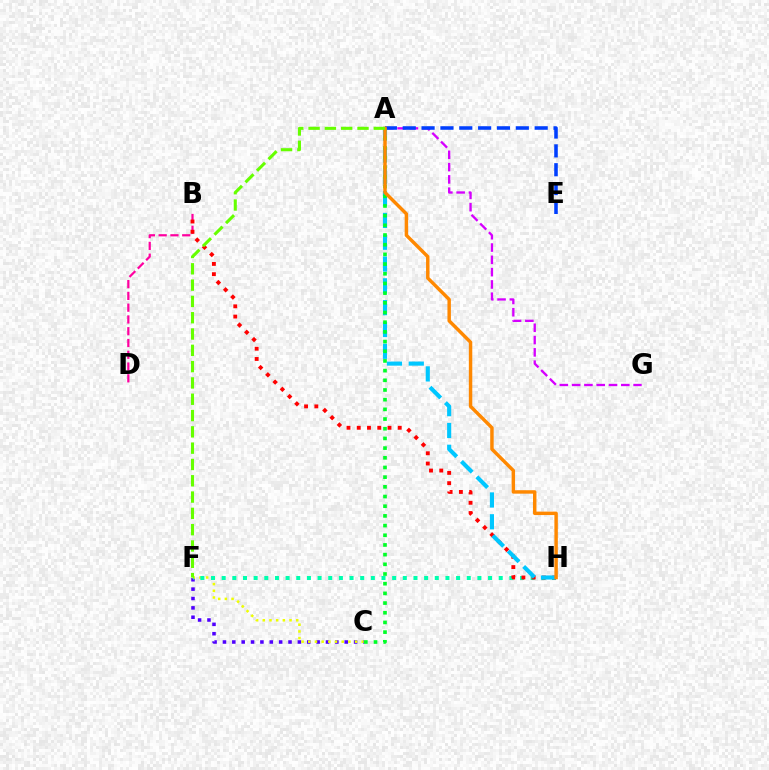{('B', 'D'): [{'color': '#ff00a0', 'line_style': 'dashed', 'thickness': 1.6}], ('C', 'F'): [{'color': '#4f00ff', 'line_style': 'dotted', 'thickness': 2.55}, {'color': '#eeff00', 'line_style': 'dotted', 'thickness': 1.82}], ('F', 'H'): [{'color': '#00ffaf', 'line_style': 'dotted', 'thickness': 2.9}], ('A', 'G'): [{'color': '#d600ff', 'line_style': 'dashed', 'thickness': 1.67}], ('B', 'H'): [{'color': '#ff0000', 'line_style': 'dotted', 'thickness': 2.79}], ('A', 'E'): [{'color': '#003fff', 'line_style': 'dashed', 'thickness': 2.56}], ('A', 'H'): [{'color': '#00c7ff', 'line_style': 'dashed', 'thickness': 2.96}, {'color': '#ff8800', 'line_style': 'solid', 'thickness': 2.48}], ('A', 'C'): [{'color': '#00ff27', 'line_style': 'dotted', 'thickness': 2.63}], ('A', 'F'): [{'color': '#66ff00', 'line_style': 'dashed', 'thickness': 2.21}]}